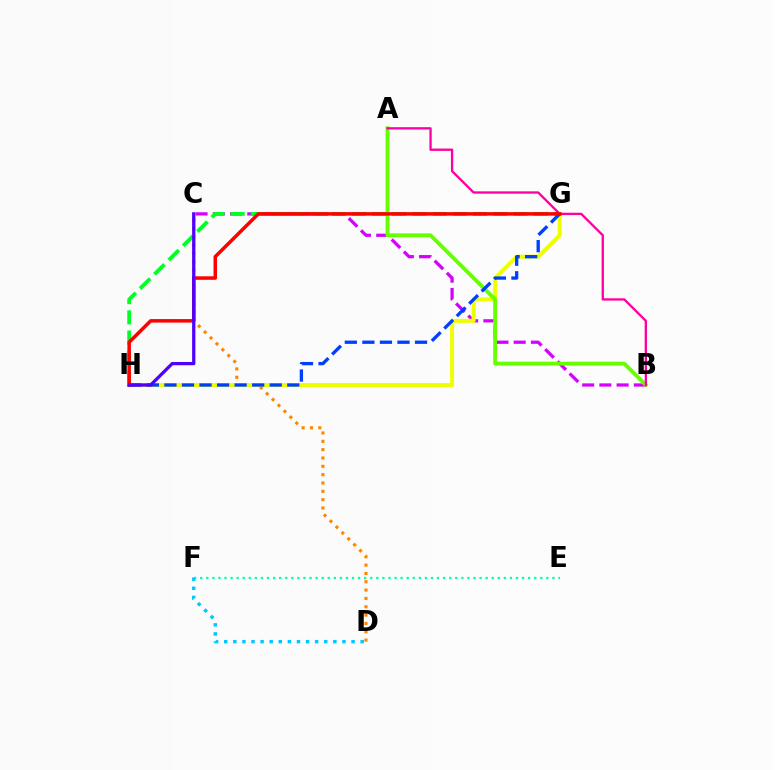{('C', 'D'): [{'color': '#ff8800', 'line_style': 'dotted', 'thickness': 2.26}], ('B', 'C'): [{'color': '#d600ff', 'line_style': 'dashed', 'thickness': 2.34}], ('G', 'H'): [{'color': '#00ff27', 'line_style': 'dashed', 'thickness': 2.74}, {'color': '#eeff00', 'line_style': 'solid', 'thickness': 2.85}, {'color': '#003fff', 'line_style': 'dashed', 'thickness': 2.38}, {'color': '#ff0000', 'line_style': 'solid', 'thickness': 2.52}], ('A', 'B'): [{'color': '#66ff00', 'line_style': 'solid', 'thickness': 2.77}, {'color': '#ff00a0', 'line_style': 'solid', 'thickness': 1.67}], ('E', 'F'): [{'color': '#00ffaf', 'line_style': 'dotted', 'thickness': 1.65}], ('C', 'H'): [{'color': '#4f00ff', 'line_style': 'solid', 'thickness': 2.35}], ('D', 'F'): [{'color': '#00c7ff', 'line_style': 'dotted', 'thickness': 2.47}]}